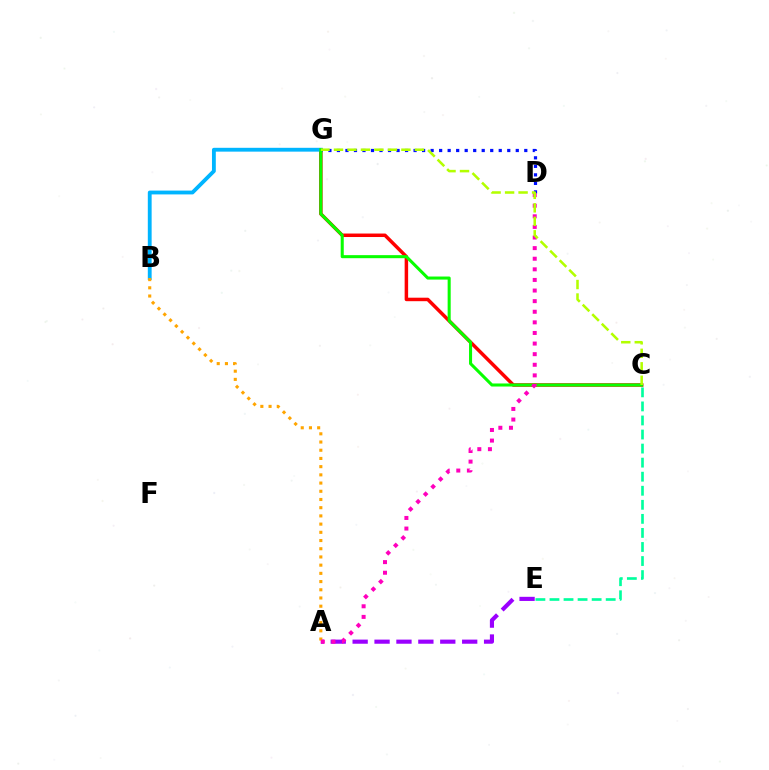{('D', 'G'): [{'color': '#0010ff', 'line_style': 'dotted', 'thickness': 2.31}], ('C', 'G'): [{'color': '#ff0000', 'line_style': 'solid', 'thickness': 2.51}, {'color': '#08ff00', 'line_style': 'solid', 'thickness': 2.2}, {'color': '#b3ff00', 'line_style': 'dashed', 'thickness': 1.83}], ('C', 'E'): [{'color': '#00ff9d', 'line_style': 'dashed', 'thickness': 1.91}], ('B', 'G'): [{'color': '#00b5ff', 'line_style': 'solid', 'thickness': 2.76}], ('A', 'E'): [{'color': '#9b00ff', 'line_style': 'dashed', 'thickness': 2.98}], ('A', 'B'): [{'color': '#ffa500', 'line_style': 'dotted', 'thickness': 2.23}], ('A', 'D'): [{'color': '#ff00bd', 'line_style': 'dotted', 'thickness': 2.88}]}